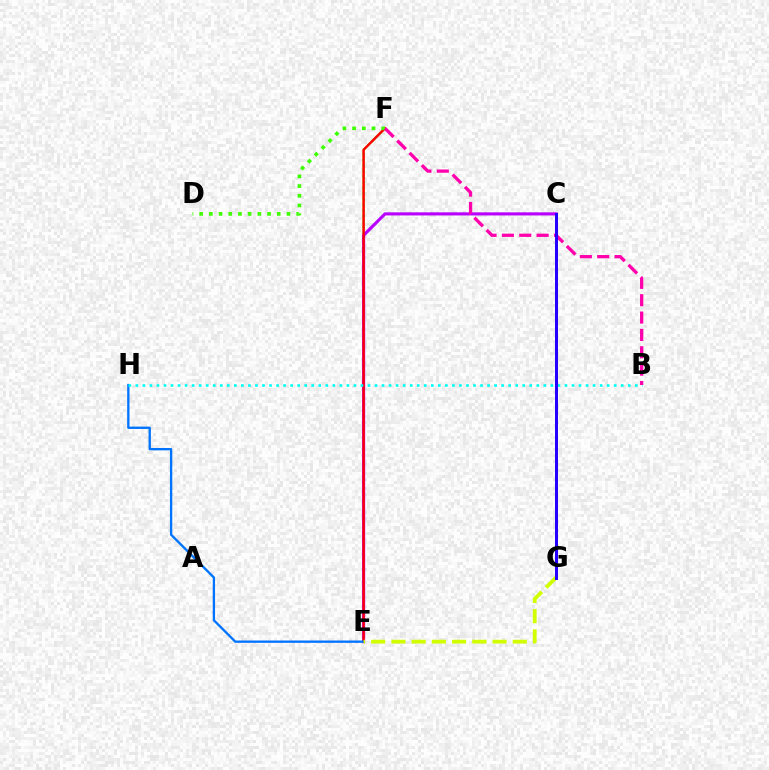{('E', 'F'): [{'color': '#ff9400', 'line_style': 'solid', 'thickness': 1.54}, {'color': '#00ff5c', 'line_style': 'dotted', 'thickness': 1.53}, {'color': '#ff0000', 'line_style': 'solid', 'thickness': 1.67}], ('C', 'E'): [{'color': '#b900ff', 'line_style': 'solid', 'thickness': 2.24}], ('E', 'H'): [{'color': '#0074ff', 'line_style': 'solid', 'thickness': 1.68}], ('B', 'H'): [{'color': '#00fff6', 'line_style': 'dotted', 'thickness': 1.91}], ('E', 'G'): [{'color': '#d1ff00', 'line_style': 'dashed', 'thickness': 2.75}], ('D', 'F'): [{'color': '#3dff00', 'line_style': 'dotted', 'thickness': 2.64}], ('B', 'F'): [{'color': '#ff00ac', 'line_style': 'dashed', 'thickness': 2.36}], ('C', 'G'): [{'color': '#2500ff', 'line_style': 'solid', 'thickness': 2.17}]}